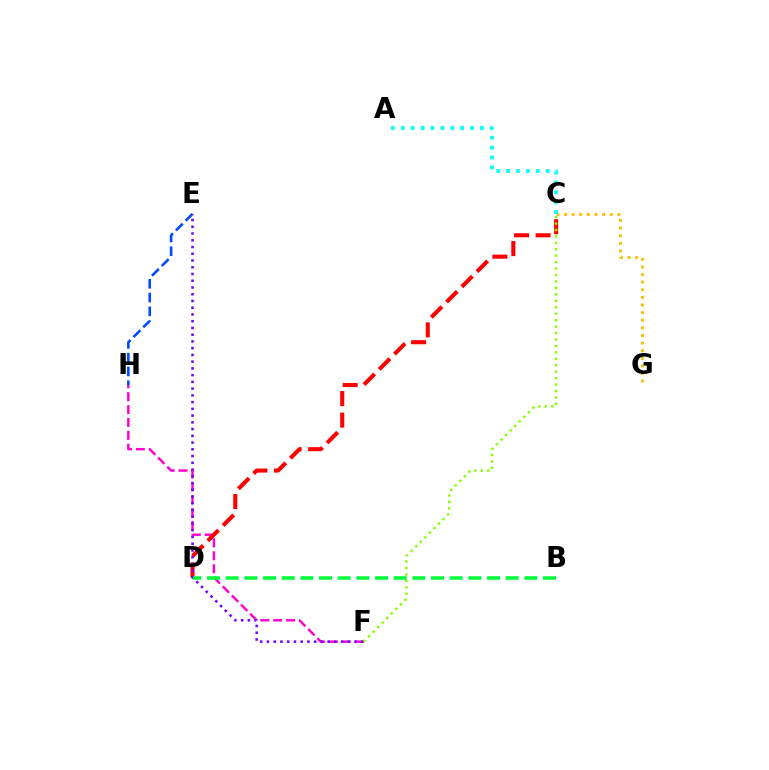{('E', 'H'): [{'color': '#004bff', 'line_style': 'dashed', 'thickness': 1.87}], ('F', 'H'): [{'color': '#ff00cf', 'line_style': 'dashed', 'thickness': 1.75}], ('C', 'G'): [{'color': '#ffbd00', 'line_style': 'dotted', 'thickness': 2.07}], ('A', 'C'): [{'color': '#00fff6', 'line_style': 'dotted', 'thickness': 2.69}], ('C', 'D'): [{'color': '#ff0000', 'line_style': 'dashed', 'thickness': 2.93}], ('E', 'F'): [{'color': '#7200ff', 'line_style': 'dotted', 'thickness': 1.83}], ('C', 'F'): [{'color': '#84ff00', 'line_style': 'dotted', 'thickness': 1.75}], ('B', 'D'): [{'color': '#00ff39', 'line_style': 'dashed', 'thickness': 2.54}]}